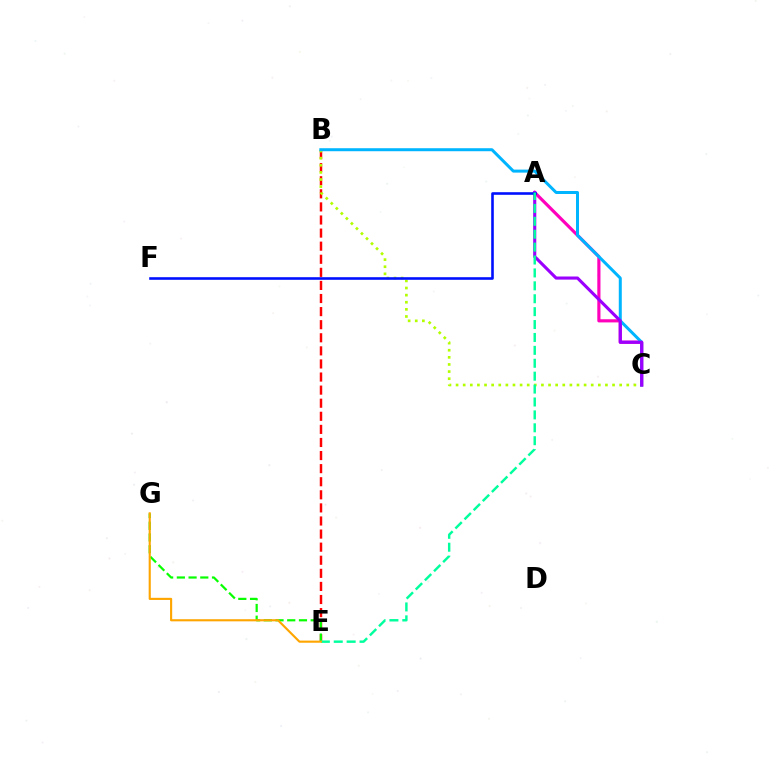{('A', 'C'): [{'color': '#ff00bd', 'line_style': 'solid', 'thickness': 2.28}, {'color': '#9b00ff', 'line_style': 'solid', 'thickness': 2.24}], ('B', 'E'): [{'color': '#ff0000', 'line_style': 'dashed', 'thickness': 1.78}], ('B', 'C'): [{'color': '#b3ff00', 'line_style': 'dotted', 'thickness': 1.93}, {'color': '#00b5ff', 'line_style': 'solid', 'thickness': 2.16}], ('E', 'G'): [{'color': '#08ff00', 'line_style': 'dashed', 'thickness': 1.59}, {'color': '#ffa500', 'line_style': 'solid', 'thickness': 1.53}], ('A', 'F'): [{'color': '#0010ff', 'line_style': 'solid', 'thickness': 1.87}], ('A', 'E'): [{'color': '#00ff9d', 'line_style': 'dashed', 'thickness': 1.75}]}